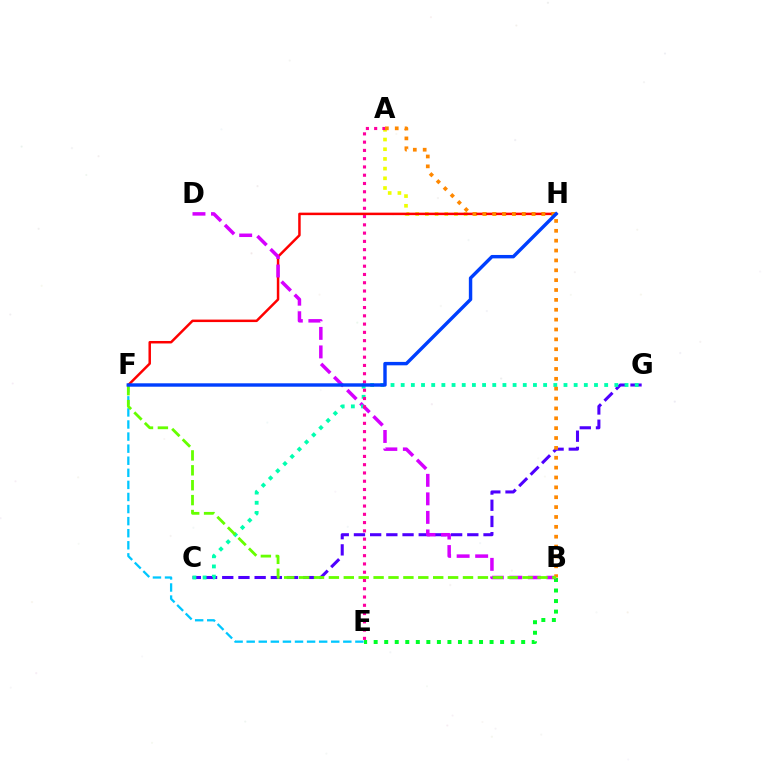{('E', 'F'): [{'color': '#00c7ff', 'line_style': 'dashed', 'thickness': 1.64}], ('A', 'H'): [{'color': '#eeff00', 'line_style': 'dotted', 'thickness': 2.63}], ('B', 'E'): [{'color': '#00ff27', 'line_style': 'dotted', 'thickness': 2.86}], ('C', 'G'): [{'color': '#4f00ff', 'line_style': 'dashed', 'thickness': 2.2}, {'color': '#00ffaf', 'line_style': 'dotted', 'thickness': 2.76}], ('F', 'H'): [{'color': '#ff0000', 'line_style': 'solid', 'thickness': 1.79}, {'color': '#003fff', 'line_style': 'solid', 'thickness': 2.46}], ('B', 'D'): [{'color': '#d600ff', 'line_style': 'dashed', 'thickness': 2.52}], ('A', 'E'): [{'color': '#ff00a0', 'line_style': 'dotted', 'thickness': 2.25}], ('A', 'B'): [{'color': '#ff8800', 'line_style': 'dotted', 'thickness': 2.68}], ('B', 'F'): [{'color': '#66ff00', 'line_style': 'dashed', 'thickness': 2.02}]}